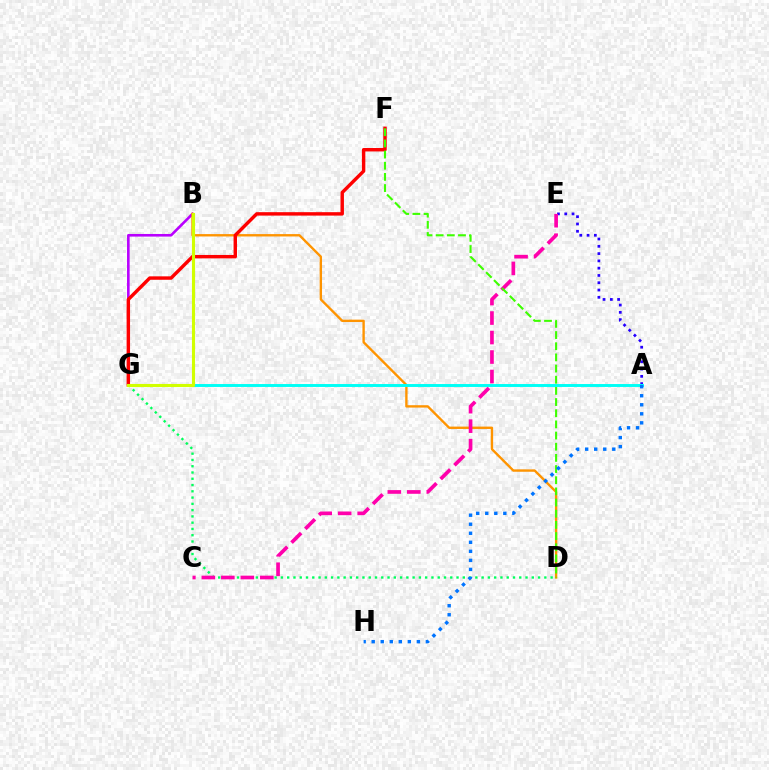{('D', 'G'): [{'color': '#00ff5c', 'line_style': 'dotted', 'thickness': 1.7}], ('B', 'G'): [{'color': '#b900ff', 'line_style': 'solid', 'thickness': 1.89}, {'color': '#d1ff00', 'line_style': 'solid', 'thickness': 2.23}], ('B', 'D'): [{'color': '#ff9400', 'line_style': 'solid', 'thickness': 1.71}], ('A', 'E'): [{'color': '#2500ff', 'line_style': 'dotted', 'thickness': 1.98}], ('F', 'G'): [{'color': '#ff0000', 'line_style': 'solid', 'thickness': 2.47}], ('C', 'E'): [{'color': '#ff00ac', 'line_style': 'dashed', 'thickness': 2.65}], ('D', 'F'): [{'color': '#3dff00', 'line_style': 'dashed', 'thickness': 1.52}], ('A', 'G'): [{'color': '#00fff6', 'line_style': 'solid', 'thickness': 2.11}], ('A', 'H'): [{'color': '#0074ff', 'line_style': 'dotted', 'thickness': 2.45}]}